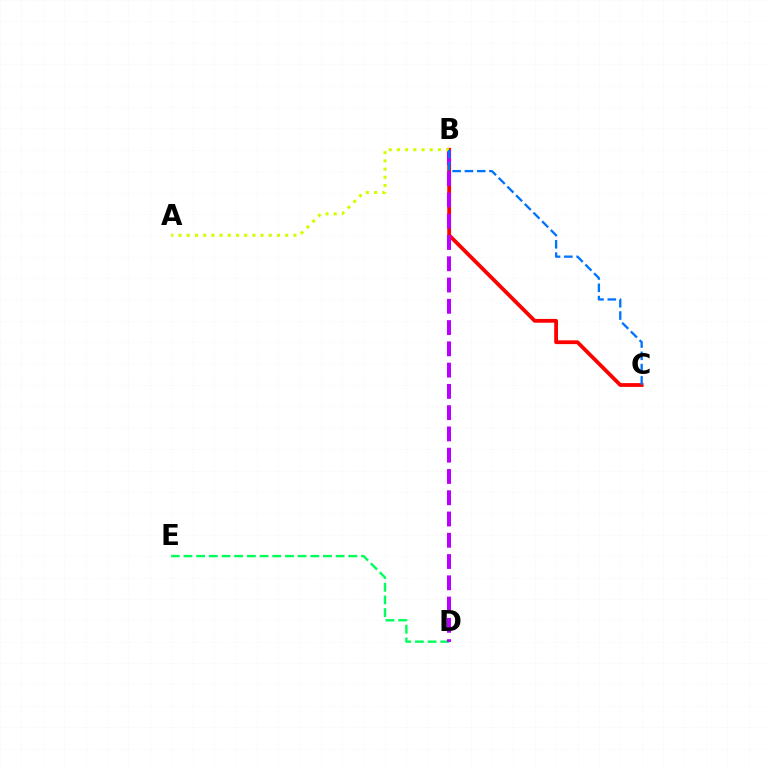{('B', 'C'): [{'color': '#ff0000', 'line_style': 'solid', 'thickness': 2.73}, {'color': '#0074ff', 'line_style': 'dashed', 'thickness': 1.67}], ('D', 'E'): [{'color': '#00ff5c', 'line_style': 'dashed', 'thickness': 1.72}], ('B', 'D'): [{'color': '#b900ff', 'line_style': 'dashed', 'thickness': 2.89}], ('A', 'B'): [{'color': '#d1ff00', 'line_style': 'dotted', 'thickness': 2.23}]}